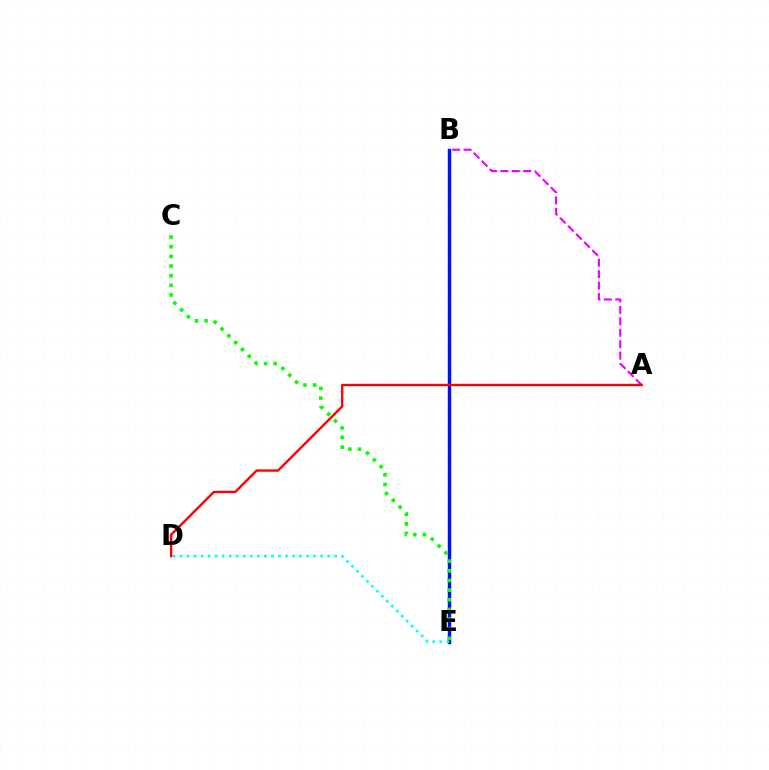{('B', 'E'): [{'color': '#fcf500', 'line_style': 'dashed', 'thickness': 2.2}, {'color': '#0010ff', 'line_style': 'solid', 'thickness': 2.46}], ('A', 'B'): [{'color': '#ee00ff', 'line_style': 'dashed', 'thickness': 1.55}], ('D', 'E'): [{'color': '#00fff6', 'line_style': 'dotted', 'thickness': 1.91}], ('A', 'D'): [{'color': '#ff0000', 'line_style': 'solid', 'thickness': 1.71}], ('C', 'E'): [{'color': '#08ff00', 'line_style': 'dotted', 'thickness': 2.62}]}